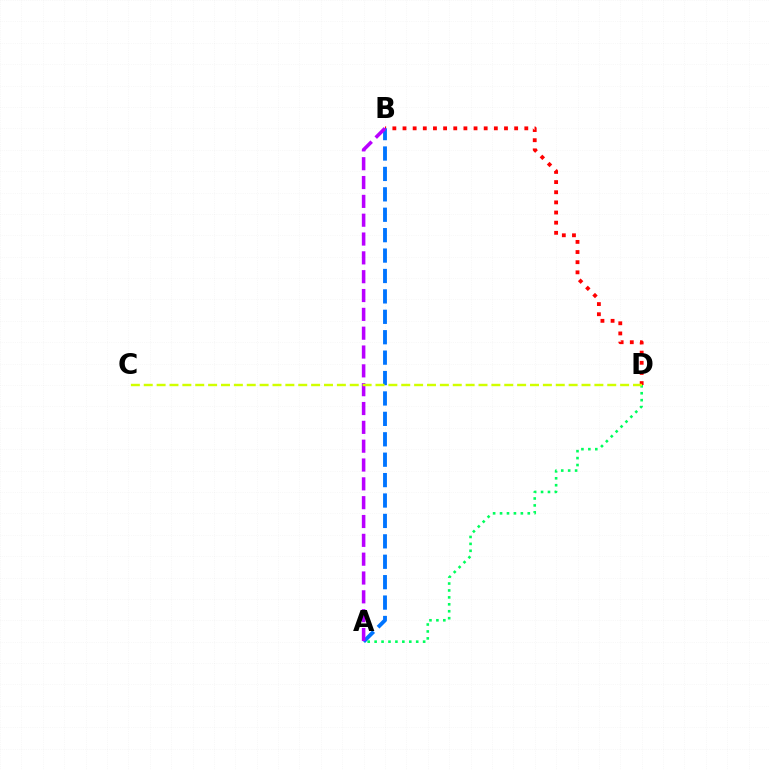{('B', 'D'): [{'color': '#ff0000', 'line_style': 'dotted', 'thickness': 2.76}], ('A', 'B'): [{'color': '#0074ff', 'line_style': 'dashed', 'thickness': 2.77}, {'color': '#b900ff', 'line_style': 'dashed', 'thickness': 2.56}], ('A', 'D'): [{'color': '#00ff5c', 'line_style': 'dotted', 'thickness': 1.88}], ('C', 'D'): [{'color': '#d1ff00', 'line_style': 'dashed', 'thickness': 1.75}]}